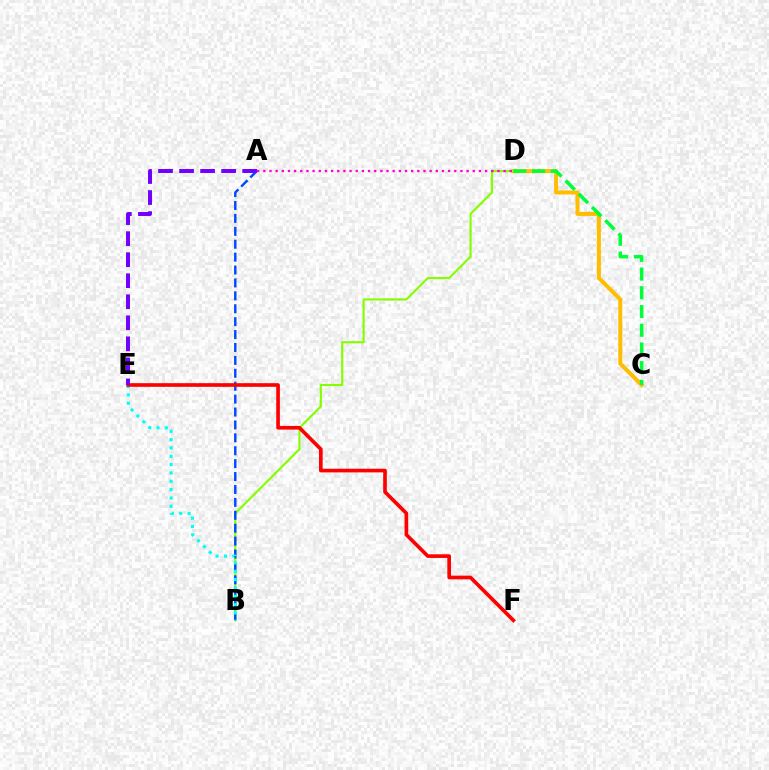{('C', 'D'): [{'color': '#ffbd00', 'line_style': 'solid', 'thickness': 2.9}, {'color': '#00ff39', 'line_style': 'dashed', 'thickness': 2.54}], ('B', 'D'): [{'color': '#84ff00', 'line_style': 'solid', 'thickness': 1.56}], ('A', 'B'): [{'color': '#004bff', 'line_style': 'dashed', 'thickness': 1.75}], ('A', 'D'): [{'color': '#ff00cf', 'line_style': 'dotted', 'thickness': 1.67}], ('B', 'E'): [{'color': '#00fff6', 'line_style': 'dotted', 'thickness': 2.26}], ('E', 'F'): [{'color': '#ff0000', 'line_style': 'solid', 'thickness': 2.63}], ('A', 'E'): [{'color': '#7200ff', 'line_style': 'dashed', 'thickness': 2.86}]}